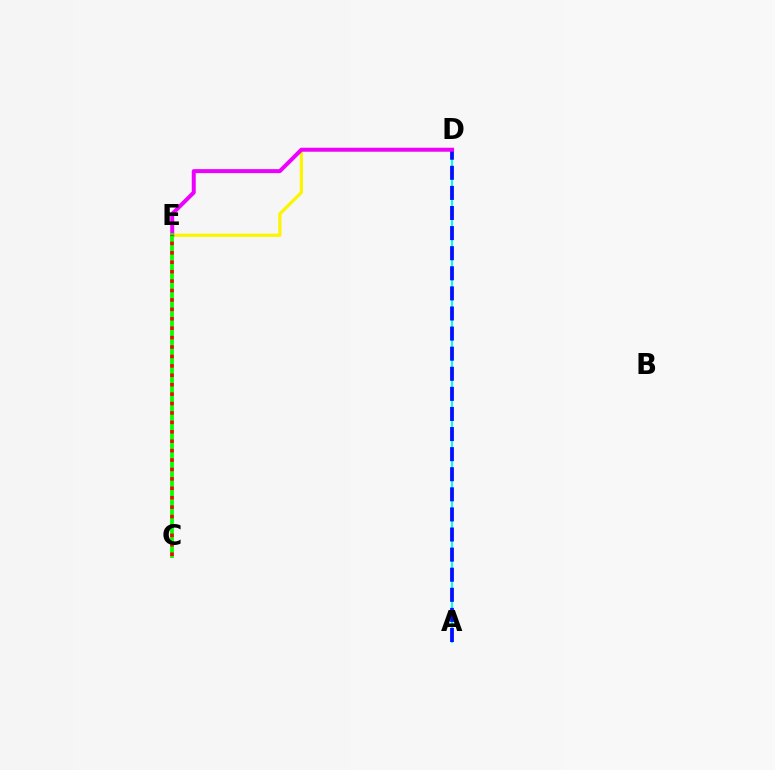{('A', 'D'): [{'color': '#00fff6', 'line_style': 'solid', 'thickness': 1.52}, {'color': '#0010ff', 'line_style': 'dashed', 'thickness': 2.73}], ('D', 'E'): [{'color': '#fcf500', 'line_style': 'solid', 'thickness': 2.32}, {'color': '#ee00ff', 'line_style': 'solid', 'thickness': 2.87}], ('C', 'E'): [{'color': '#08ff00', 'line_style': 'solid', 'thickness': 2.74}, {'color': '#ff0000', 'line_style': 'dotted', 'thickness': 2.56}]}